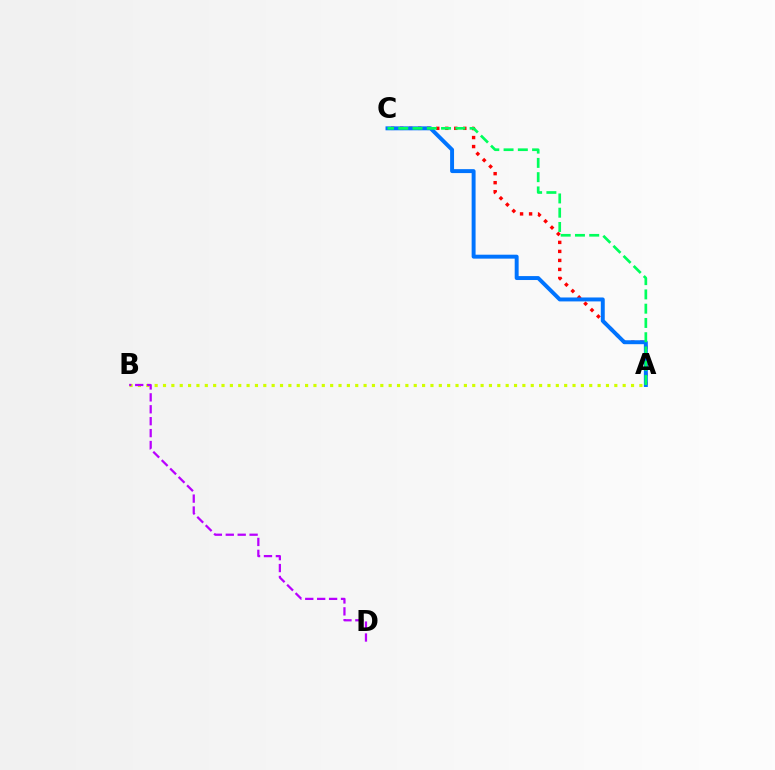{('A', 'C'): [{'color': '#ff0000', 'line_style': 'dotted', 'thickness': 2.45}, {'color': '#0074ff', 'line_style': 'solid', 'thickness': 2.83}, {'color': '#00ff5c', 'line_style': 'dashed', 'thickness': 1.94}], ('A', 'B'): [{'color': '#d1ff00', 'line_style': 'dotted', 'thickness': 2.27}], ('B', 'D'): [{'color': '#b900ff', 'line_style': 'dashed', 'thickness': 1.62}]}